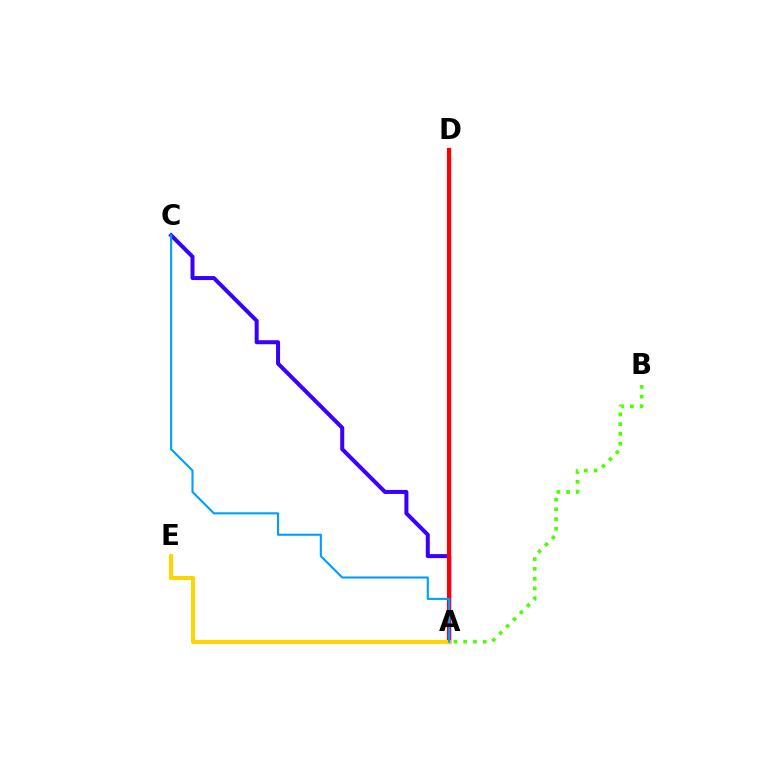{('A', 'D'): [{'color': '#ff00ed', 'line_style': 'solid', 'thickness': 2.3}, {'color': '#00ff86', 'line_style': 'dotted', 'thickness': 1.81}, {'color': '#ff0000', 'line_style': 'solid', 'thickness': 2.99}], ('A', 'C'): [{'color': '#3700ff', 'line_style': 'solid', 'thickness': 2.88}, {'color': '#009eff', 'line_style': 'solid', 'thickness': 1.52}], ('A', 'B'): [{'color': '#4fff00', 'line_style': 'dotted', 'thickness': 2.66}], ('A', 'E'): [{'color': '#ffd500', 'line_style': 'solid', 'thickness': 2.87}]}